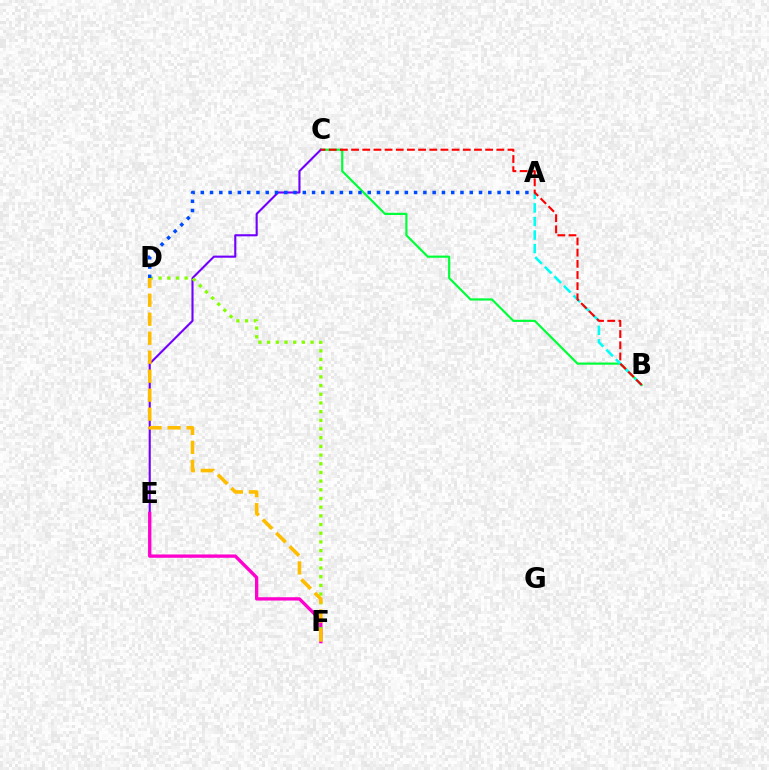{('B', 'C'): [{'color': '#00ff39', 'line_style': 'solid', 'thickness': 1.57}, {'color': '#ff0000', 'line_style': 'dashed', 'thickness': 1.52}], ('C', 'E'): [{'color': '#7200ff', 'line_style': 'solid', 'thickness': 1.52}], ('E', 'F'): [{'color': '#ff00cf', 'line_style': 'solid', 'thickness': 2.39}], ('D', 'F'): [{'color': '#84ff00', 'line_style': 'dotted', 'thickness': 2.36}, {'color': '#ffbd00', 'line_style': 'dashed', 'thickness': 2.58}], ('A', 'B'): [{'color': '#00fff6', 'line_style': 'dashed', 'thickness': 1.84}], ('A', 'D'): [{'color': '#004bff', 'line_style': 'dotted', 'thickness': 2.52}]}